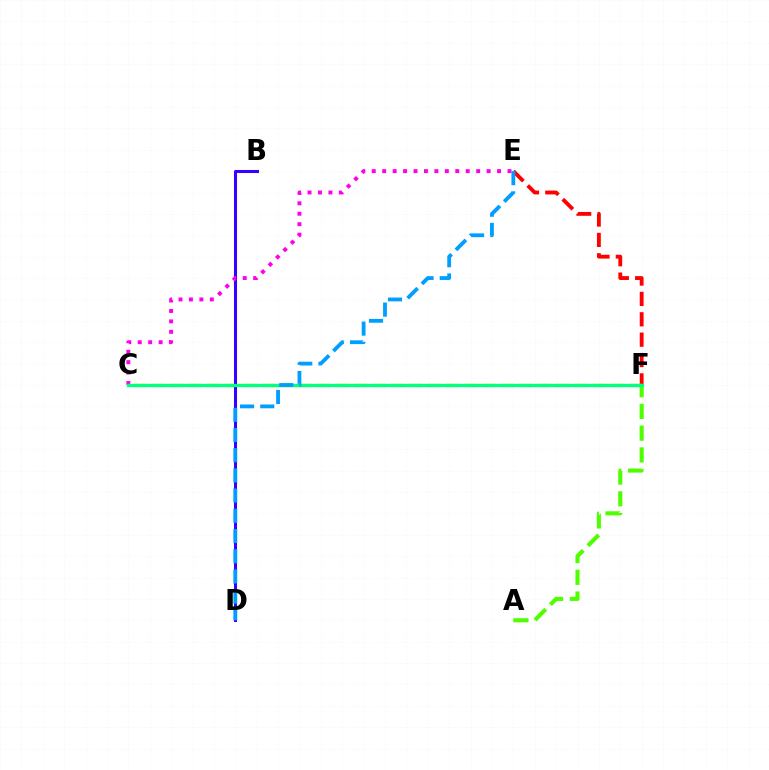{('E', 'F'): [{'color': '#ff0000', 'line_style': 'dashed', 'thickness': 2.77}], ('C', 'F'): [{'color': '#ffd500', 'line_style': 'dashed', 'thickness': 2.5}, {'color': '#00ff86', 'line_style': 'solid', 'thickness': 2.39}], ('A', 'F'): [{'color': '#4fff00', 'line_style': 'dashed', 'thickness': 2.95}], ('B', 'D'): [{'color': '#3700ff', 'line_style': 'solid', 'thickness': 2.2}], ('C', 'E'): [{'color': '#ff00ed', 'line_style': 'dotted', 'thickness': 2.84}], ('D', 'E'): [{'color': '#009eff', 'line_style': 'dashed', 'thickness': 2.74}]}